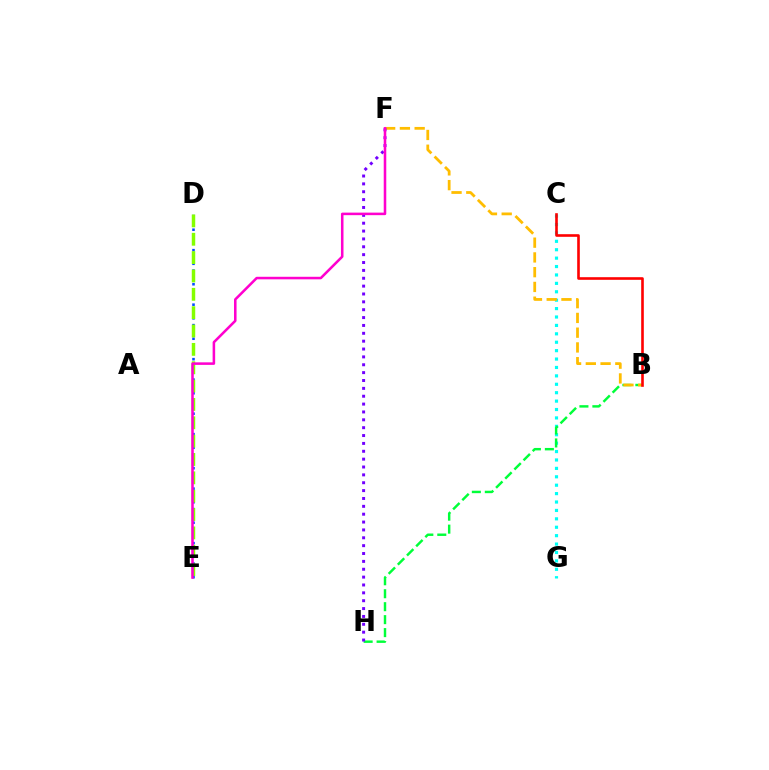{('C', 'G'): [{'color': '#00fff6', 'line_style': 'dotted', 'thickness': 2.28}], ('D', 'E'): [{'color': '#004bff', 'line_style': 'dotted', 'thickness': 1.85}, {'color': '#84ff00', 'line_style': 'dashed', 'thickness': 2.49}], ('B', 'H'): [{'color': '#00ff39', 'line_style': 'dashed', 'thickness': 1.76}], ('B', 'F'): [{'color': '#ffbd00', 'line_style': 'dashed', 'thickness': 2.0}], ('F', 'H'): [{'color': '#7200ff', 'line_style': 'dotted', 'thickness': 2.14}], ('B', 'C'): [{'color': '#ff0000', 'line_style': 'solid', 'thickness': 1.89}], ('E', 'F'): [{'color': '#ff00cf', 'line_style': 'solid', 'thickness': 1.83}]}